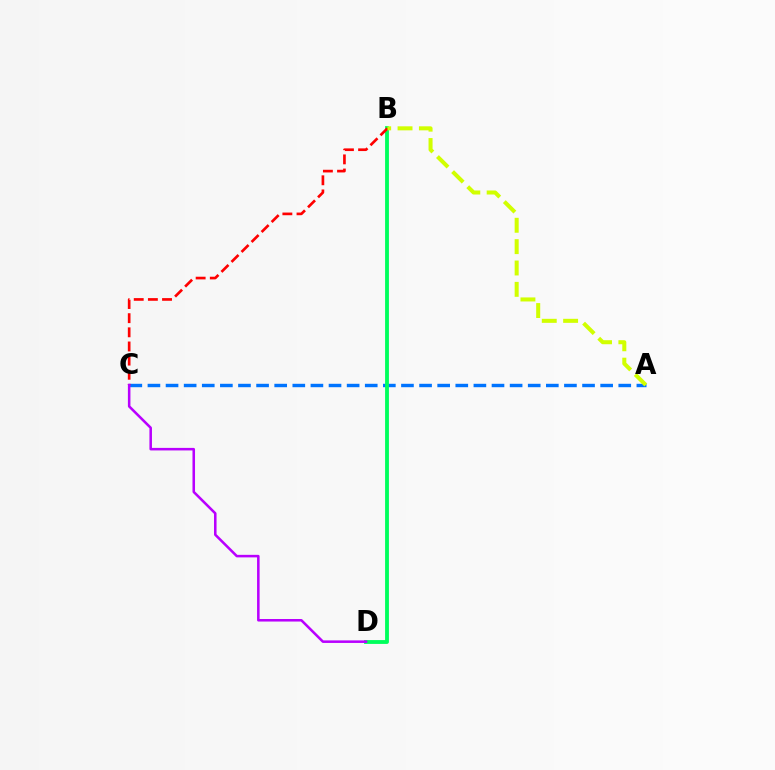{('A', 'C'): [{'color': '#0074ff', 'line_style': 'dashed', 'thickness': 2.46}], ('B', 'D'): [{'color': '#00ff5c', 'line_style': 'solid', 'thickness': 2.76}], ('B', 'C'): [{'color': '#ff0000', 'line_style': 'dashed', 'thickness': 1.92}], ('A', 'B'): [{'color': '#d1ff00', 'line_style': 'dashed', 'thickness': 2.9}], ('C', 'D'): [{'color': '#b900ff', 'line_style': 'solid', 'thickness': 1.83}]}